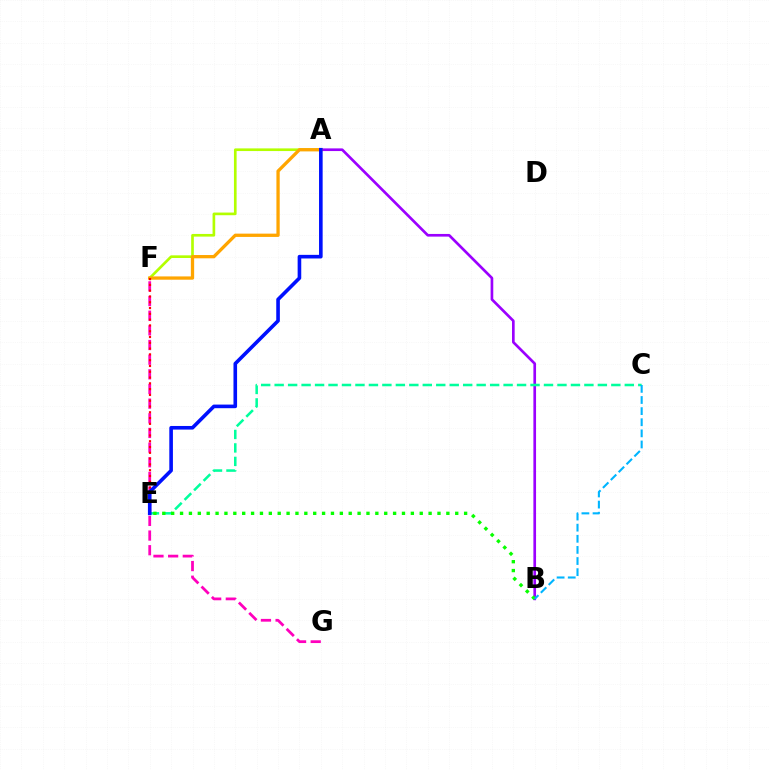{('A', 'F'): [{'color': '#b3ff00', 'line_style': 'solid', 'thickness': 1.92}, {'color': '#ffa500', 'line_style': 'solid', 'thickness': 2.37}], ('A', 'B'): [{'color': '#9b00ff', 'line_style': 'solid', 'thickness': 1.92}], ('C', 'E'): [{'color': '#00ff9d', 'line_style': 'dashed', 'thickness': 1.83}], ('F', 'G'): [{'color': '#ff00bd', 'line_style': 'dashed', 'thickness': 1.99}], ('E', 'F'): [{'color': '#ff0000', 'line_style': 'dotted', 'thickness': 1.57}], ('A', 'E'): [{'color': '#0010ff', 'line_style': 'solid', 'thickness': 2.6}], ('B', 'E'): [{'color': '#08ff00', 'line_style': 'dotted', 'thickness': 2.41}], ('B', 'C'): [{'color': '#00b5ff', 'line_style': 'dashed', 'thickness': 1.51}]}